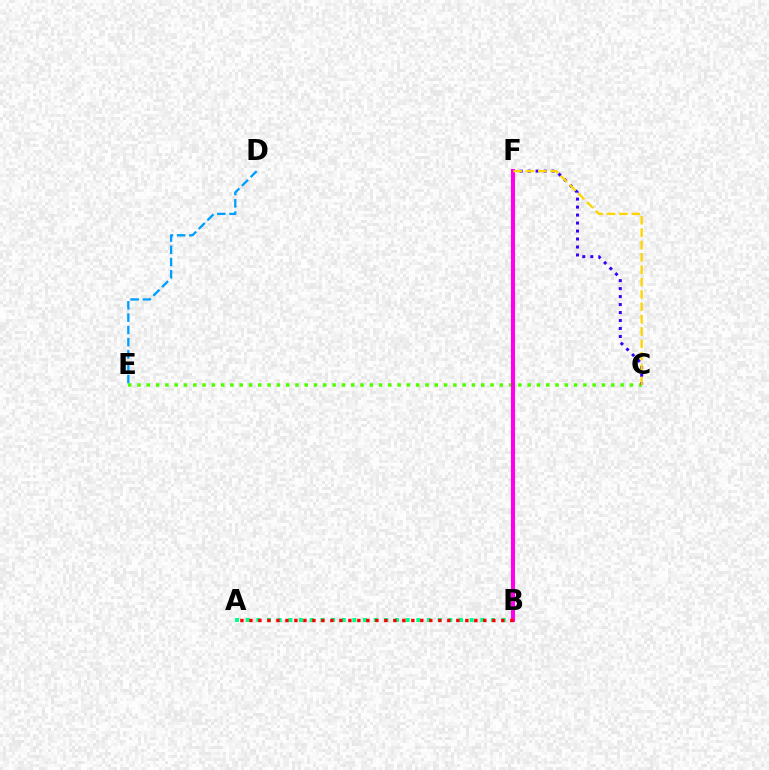{('C', 'E'): [{'color': '#4fff00', 'line_style': 'dotted', 'thickness': 2.52}], ('D', 'E'): [{'color': '#009eff', 'line_style': 'dashed', 'thickness': 1.67}], ('A', 'B'): [{'color': '#00ff86', 'line_style': 'dotted', 'thickness': 2.9}, {'color': '#ff0000', 'line_style': 'dotted', 'thickness': 2.44}], ('C', 'F'): [{'color': '#3700ff', 'line_style': 'dotted', 'thickness': 2.17}, {'color': '#ffd500', 'line_style': 'dashed', 'thickness': 1.68}], ('B', 'F'): [{'color': '#ff00ed', 'line_style': 'solid', 'thickness': 2.91}]}